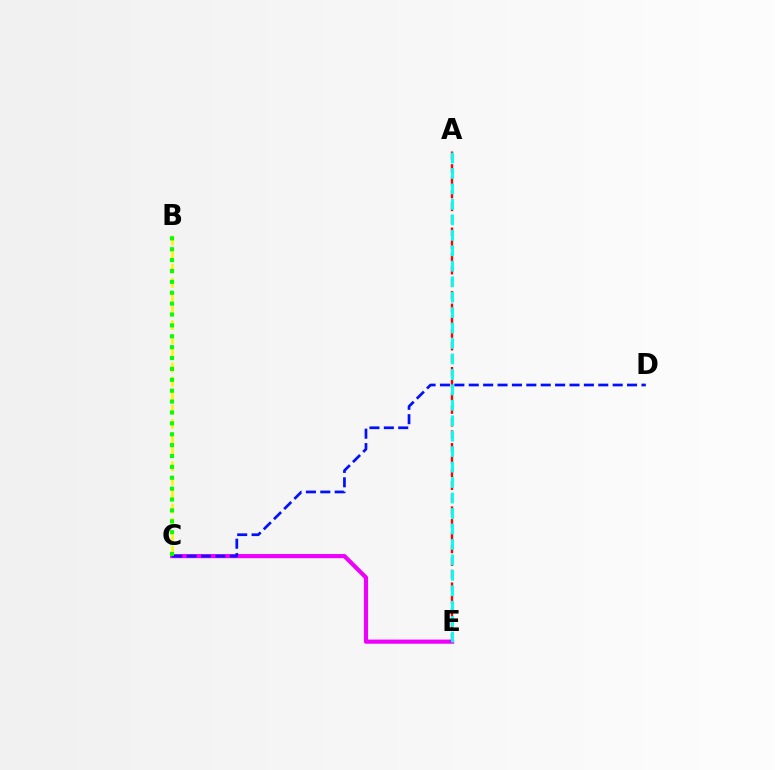{('C', 'E'): [{'color': '#ee00ff', 'line_style': 'solid', 'thickness': 2.99}], ('B', 'C'): [{'color': '#fcf500', 'line_style': 'dashed', 'thickness': 1.92}, {'color': '#08ff00', 'line_style': 'dotted', 'thickness': 2.96}], ('C', 'D'): [{'color': '#0010ff', 'line_style': 'dashed', 'thickness': 1.96}], ('A', 'E'): [{'color': '#ff0000', 'line_style': 'dashed', 'thickness': 1.72}, {'color': '#00fff6', 'line_style': 'dashed', 'thickness': 2.1}]}